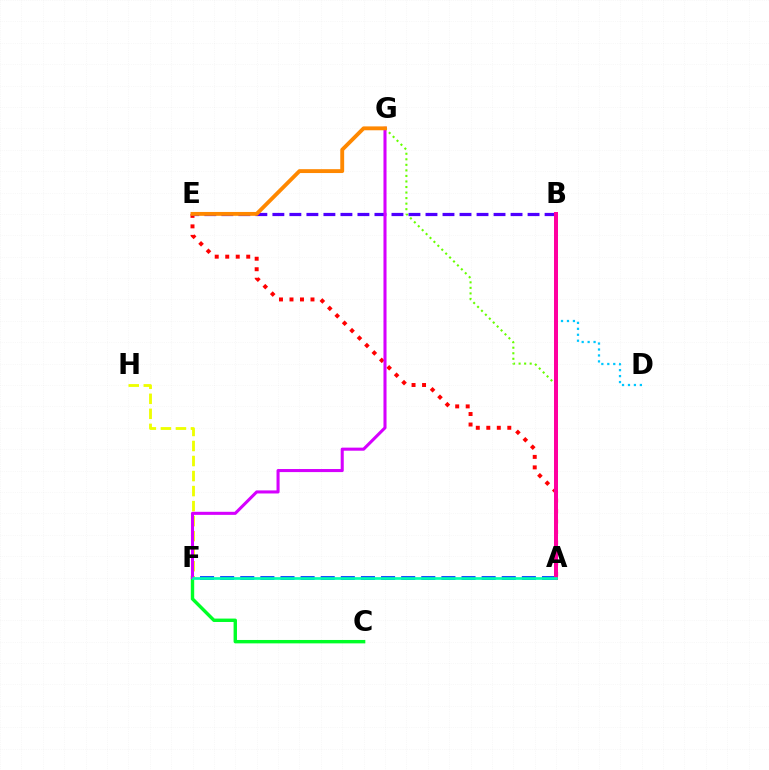{('B', 'D'): [{'color': '#00c7ff', 'line_style': 'dotted', 'thickness': 1.62}], ('A', 'F'): [{'color': '#003fff', 'line_style': 'dashed', 'thickness': 2.73}, {'color': '#00ffaf', 'line_style': 'solid', 'thickness': 1.93}], ('F', 'H'): [{'color': '#eeff00', 'line_style': 'dashed', 'thickness': 2.04}], ('A', 'E'): [{'color': '#ff0000', 'line_style': 'dotted', 'thickness': 2.85}], ('C', 'F'): [{'color': '#00ff27', 'line_style': 'solid', 'thickness': 2.45}], ('A', 'G'): [{'color': '#66ff00', 'line_style': 'dotted', 'thickness': 1.51}], ('B', 'E'): [{'color': '#4f00ff', 'line_style': 'dashed', 'thickness': 2.31}], ('F', 'G'): [{'color': '#d600ff', 'line_style': 'solid', 'thickness': 2.21}], ('A', 'B'): [{'color': '#ff00a0', 'line_style': 'solid', 'thickness': 2.87}], ('E', 'G'): [{'color': '#ff8800', 'line_style': 'solid', 'thickness': 2.79}]}